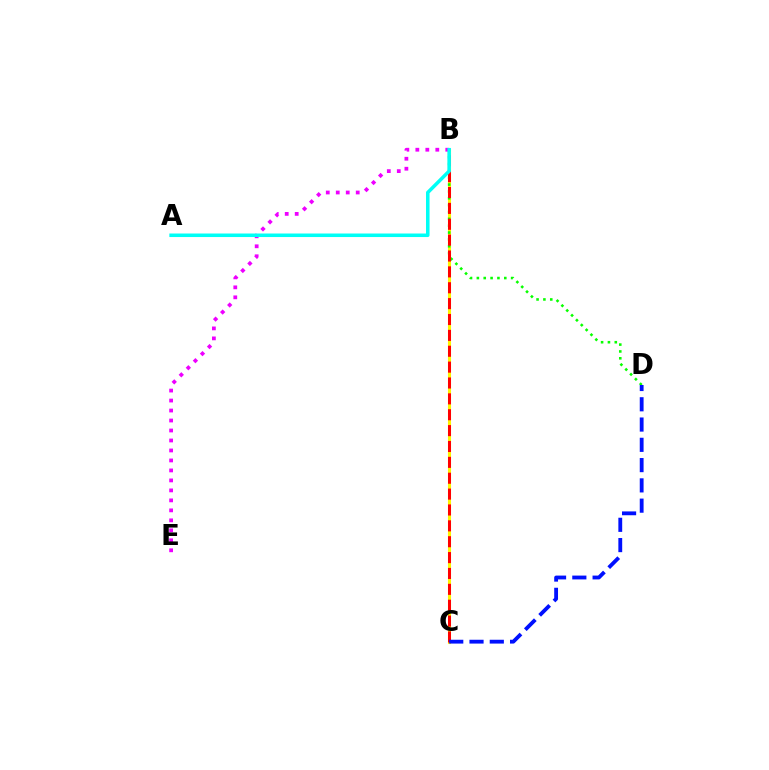{('B', 'C'): [{'color': '#fcf500', 'line_style': 'solid', 'thickness': 2.21}, {'color': '#ff0000', 'line_style': 'dashed', 'thickness': 2.16}], ('B', 'D'): [{'color': '#08ff00', 'line_style': 'dotted', 'thickness': 1.86}], ('B', 'E'): [{'color': '#ee00ff', 'line_style': 'dotted', 'thickness': 2.71}], ('C', 'D'): [{'color': '#0010ff', 'line_style': 'dashed', 'thickness': 2.75}], ('A', 'B'): [{'color': '#00fff6', 'line_style': 'solid', 'thickness': 2.55}]}